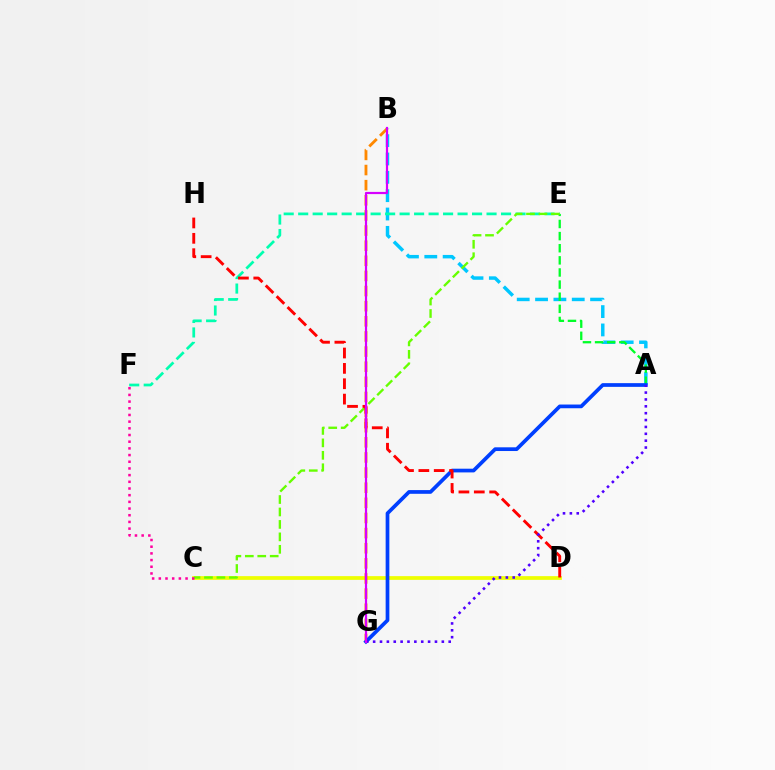{('A', 'B'): [{'color': '#00c7ff', 'line_style': 'dashed', 'thickness': 2.49}], ('E', 'F'): [{'color': '#00ffaf', 'line_style': 'dashed', 'thickness': 1.97}], ('C', 'D'): [{'color': '#eeff00', 'line_style': 'solid', 'thickness': 2.69}], ('A', 'E'): [{'color': '#00ff27', 'line_style': 'dashed', 'thickness': 1.65}], ('C', 'E'): [{'color': '#66ff00', 'line_style': 'dashed', 'thickness': 1.69}], ('B', 'G'): [{'color': '#ff8800', 'line_style': 'dashed', 'thickness': 2.06}, {'color': '#d600ff', 'line_style': 'solid', 'thickness': 1.58}], ('C', 'F'): [{'color': '#ff00a0', 'line_style': 'dotted', 'thickness': 1.82}], ('A', 'G'): [{'color': '#003fff', 'line_style': 'solid', 'thickness': 2.67}, {'color': '#4f00ff', 'line_style': 'dotted', 'thickness': 1.87}], ('D', 'H'): [{'color': '#ff0000', 'line_style': 'dashed', 'thickness': 2.09}]}